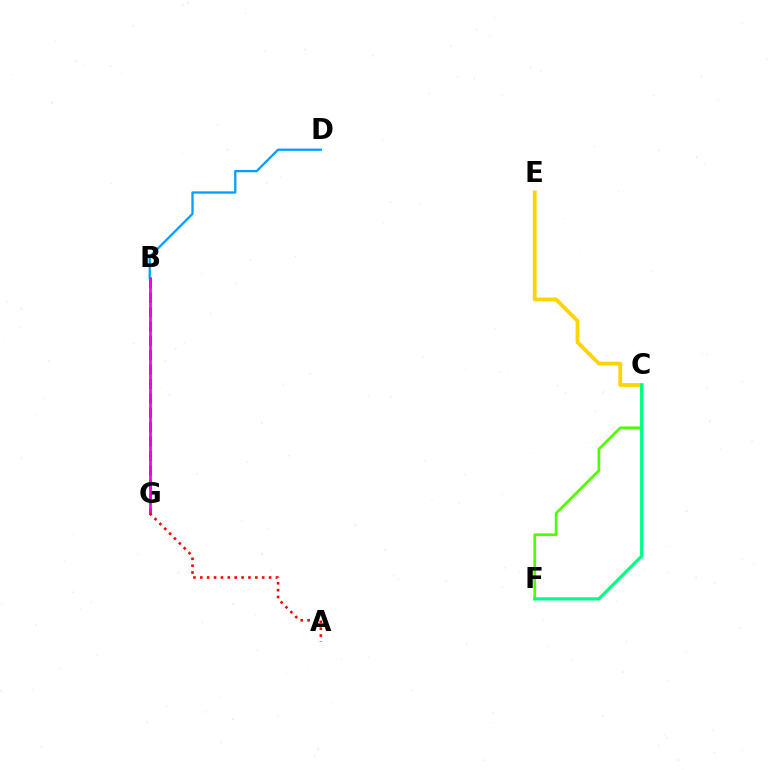{('B', 'G'): [{'color': '#3700ff', 'line_style': 'dashed', 'thickness': 1.95}, {'color': '#ff00ed', 'line_style': 'solid', 'thickness': 1.96}], ('C', 'F'): [{'color': '#4fff00', 'line_style': 'solid', 'thickness': 1.94}, {'color': '#00ff86', 'line_style': 'solid', 'thickness': 2.29}], ('B', 'D'): [{'color': '#009eff', 'line_style': 'solid', 'thickness': 1.64}], ('C', 'E'): [{'color': '#ffd500', 'line_style': 'solid', 'thickness': 2.75}], ('A', 'G'): [{'color': '#ff0000', 'line_style': 'dotted', 'thickness': 1.87}]}